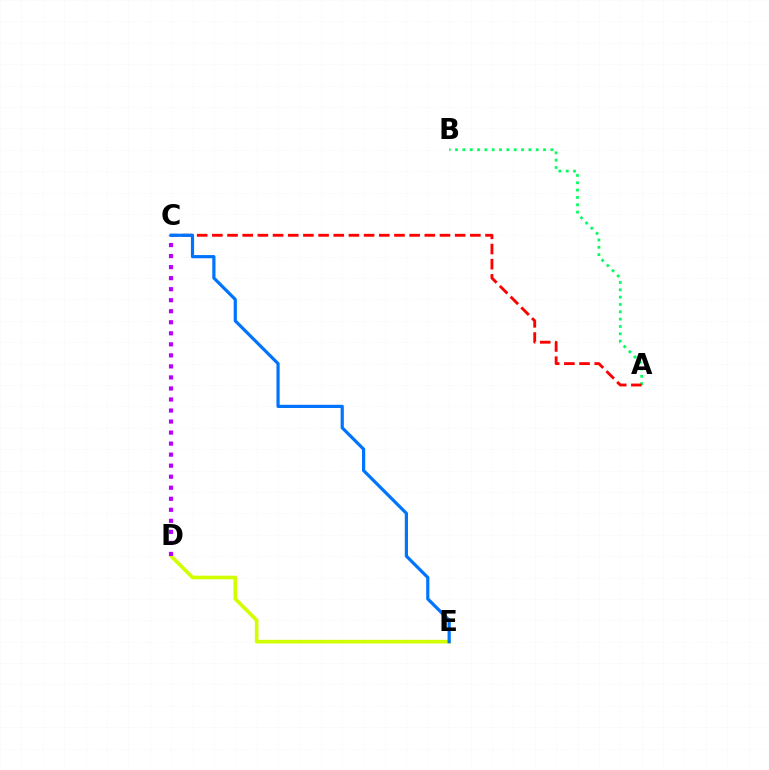{('D', 'E'): [{'color': '#d1ff00', 'line_style': 'solid', 'thickness': 2.62}], ('A', 'B'): [{'color': '#00ff5c', 'line_style': 'dotted', 'thickness': 1.99}], ('C', 'D'): [{'color': '#b900ff', 'line_style': 'dotted', 'thickness': 3.0}], ('A', 'C'): [{'color': '#ff0000', 'line_style': 'dashed', 'thickness': 2.06}], ('C', 'E'): [{'color': '#0074ff', 'line_style': 'solid', 'thickness': 2.3}]}